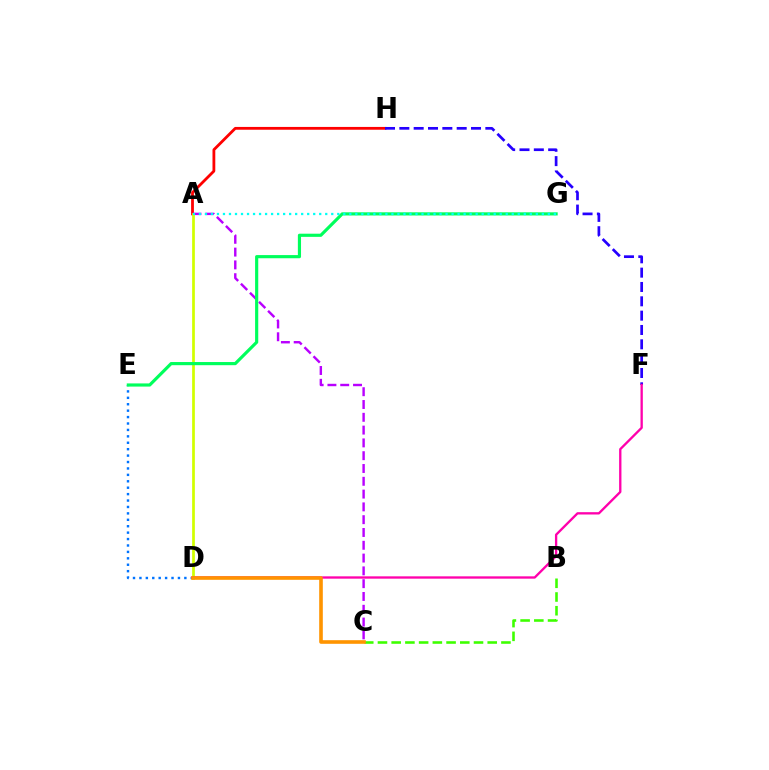{('A', 'H'): [{'color': '#ff0000', 'line_style': 'solid', 'thickness': 2.02}], ('F', 'H'): [{'color': '#2500ff', 'line_style': 'dashed', 'thickness': 1.95}], ('A', 'C'): [{'color': '#b900ff', 'line_style': 'dashed', 'thickness': 1.74}], ('B', 'C'): [{'color': '#3dff00', 'line_style': 'dashed', 'thickness': 1.86}], ('D', 'E'): [{'color': '#0074ff', 'line_style': 'dotted', 'thickness': 1.74}], ('A', 'D'): [{'color': '#d1ff00', 'line_style': 'solid', 'thickness': 1.96}], ('D', 'F'): [{'color': '#ff00ac', 'line_style': 'solid', 'thickness': 1.67}], ('E', 'G'): [{'color': '#00ff5c', 'line_style': 'solid', 'thickness': 2.28}], ('C', 'D'): [{'color': '#ff9400', 'line_style': 'solid', 'thickness': 2.61}], ('A', 'G'): [{'color': '#00fff6', 'line_style': 'dotted', 'thickness': 1.63}]}